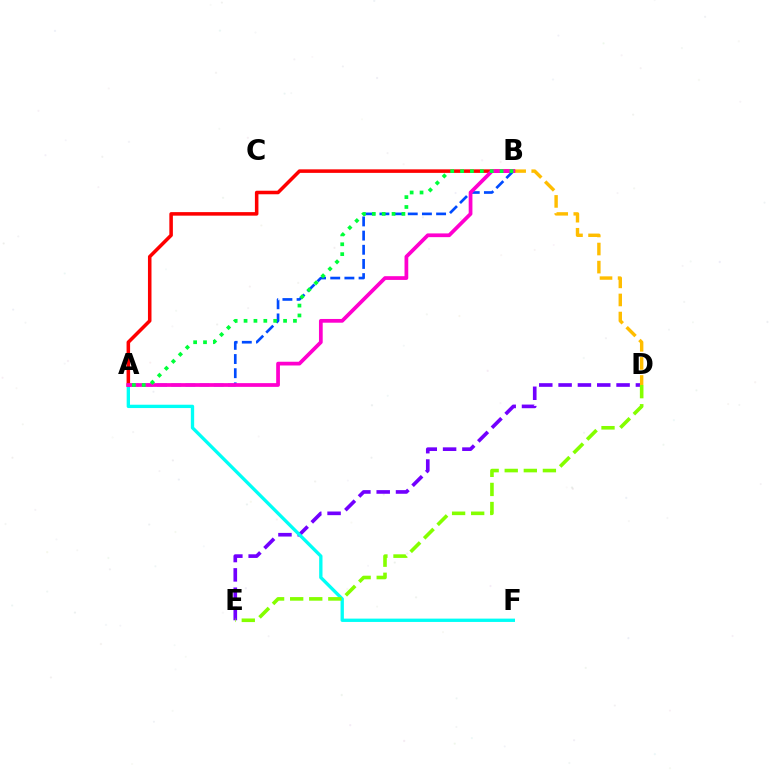{('D', 'E'): [{'color': '#7200ff', 'line_style': 'dashed', 'thickness': 2.63}, {'color': '#84ff00', 'line_style': 'dashed', 'thickness': 2.59}], ('A', 'B'): [{'color': '#004bff', 'line_style': 'dashed', 'thickness': 1.92}, {'color': '#ff0000', 'line_style': 'solid', 'thickness': 2.55}, {'color': '#ff00cf', 'line_style': 'solid', 'thickness': 2.69}, {'color': '#00ff39', 'line_style': 'dotted', 'thickness': 2.68}], ('A', 'F'): [{'color': '#00fff6', 'line_style': 'solid', 'thickness': 2.4}], ('B', 'D'): [{'color': '#ffbd00', 'line_style': 'dashed', 'thickness': 2.46}]}